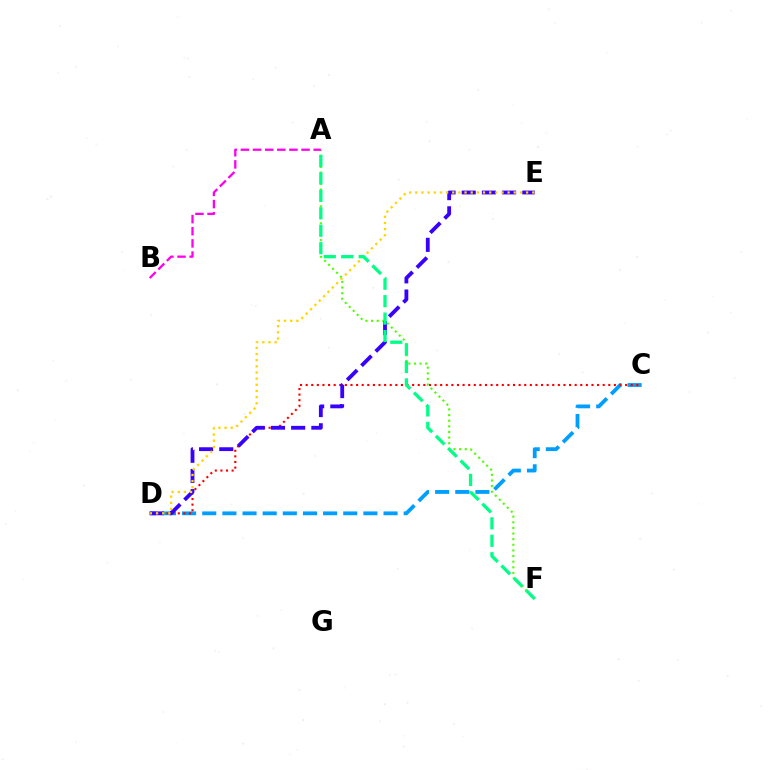{('C', 'D'): [{'color': '#009eff', 'line_style': 'dashed', 'thickness': 2.74}, {'color': '#ff0000', 'line_style': 'dotted', 'thickness': 1.52}], ('A', 'F'): [{'color': '#4fff00', 'line_style': 'dotted', 'thickness': 1.53}, {'color': '#00ff86', 'line_style': 'dashed', 'thickness': 2.37}], ('D', 'E'): [{'color': '#3700ff', 'line_style': 'dashed', 'thickness': 2.74}, {'color': '#ffd500', 'line_style': 'dotted', 'thickness': 1.67}], ('A', 'B'): [{'color': '#ff00ed', 'line_style': 'dashed', 'thickness': 1.65}]}